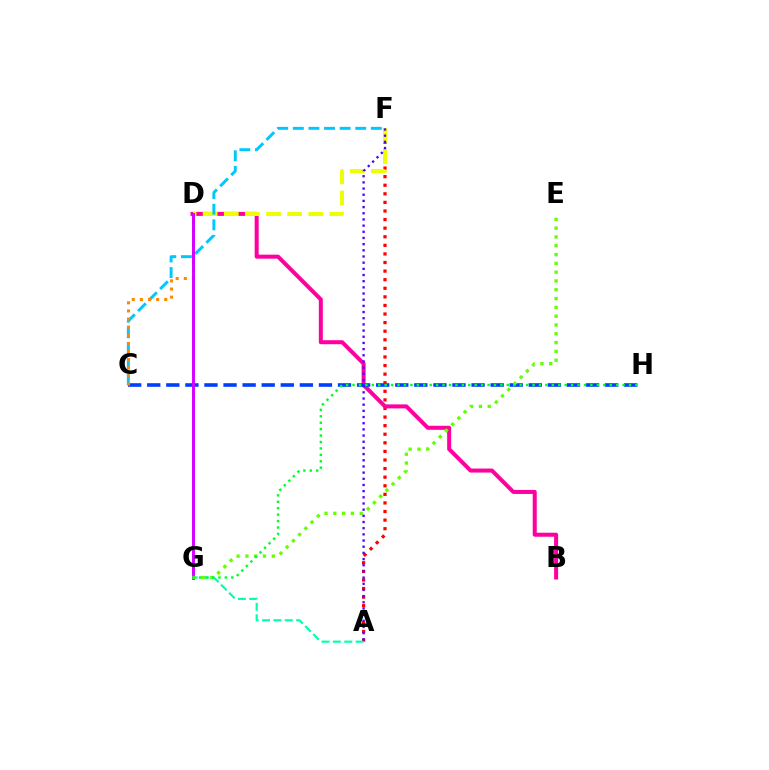{('A', 'F'): [{'color': '#ff0000', 'line_style': 'dotted', 'thickness': 2.33}, {'color': '#4f00ff', 'line_style': 'dotted', 'thickness': 1.68}], ('A', 'G'): [{'color': '#00ffaf', 'line_style': 'dashed', 'thickness': 1.55}], ('B', 'D'): [{'color': '#ff00a0', 'line_style': 'solid', 'thickness': 2.89}], ('D', 'F'): [{'color': '#eeff00', 'line_style': 'dashed', 'thickness': 2.87}], ('C', 'F'): [{'color': '#00c7ff', 'line_style': 'dashed', 'thickness': 2.12}], ('C', 'H'): [{'color': '#003fff', 'line_style': 'dashed', 'thickness': 2.59}], ('C', 'D'): [{'color': '#ff8800', 'line_style': 'dotted', 'thickness': 2.2}], ('D', 'G'): [{'color': '#d600ff', 'line_style': 'solid', 'thickness': 2.12}], ('E', 'G'): [{'color': '#66ff00', 'line_style': 'dotted', 'thickness': 2.39}], ('G', 'H'): [{'color': '#00ff27', 'line_style': 'dotted', 'thickness': 1.75}]}